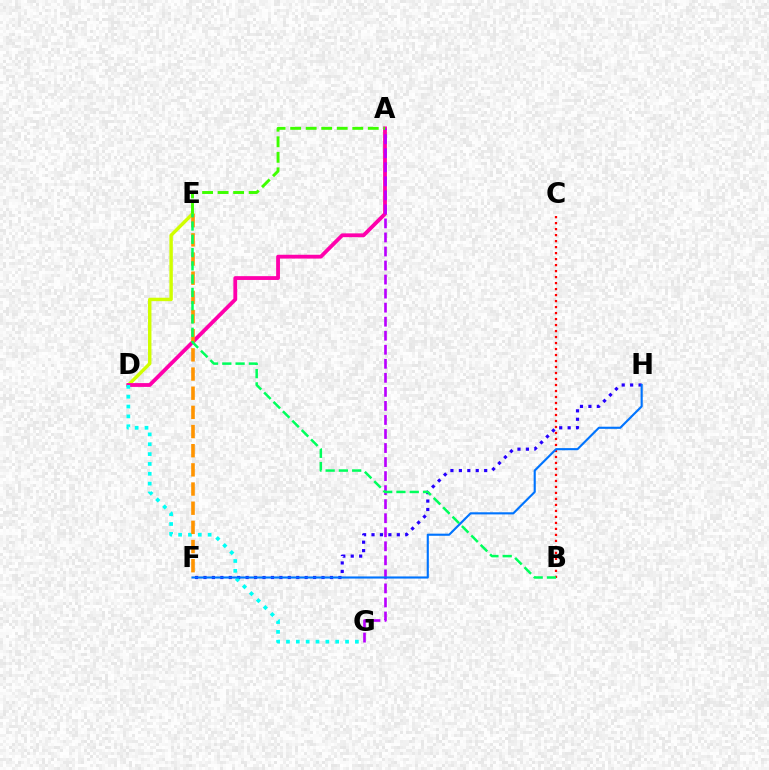{('D', 'E'): [{'color': '#d1ff00', 'line_style': 'solid', 'thickness': 2.47}], ('F', 'H'): [{'color': '#2500ff', 'line_style': 'dotted', 'thickness': 2.29}, {'color': '#0074ff', 'line_style': 'solid', 'thickness': 1.53}], ('A', 'D'): [{'color': '#ff00ac', 'line_style': 'solid', 'thickness': 2.74}], ('A', 'G'): [{'color': '#b900ff', 'line_style': 'dashed', 'thickness': 1.91}], ('D', 'G'): [{'color': '#00fff6', 'line_style': 'dotted', 'thickness': 2.68}], ('B', 'C'): [{'color': '#ff0000', 'line_style': 'dotted', 'thickness': 1.63}], ('A', 'E'): [{'color': '#3dff00', 'line_style': 'dashed', 'thickness': 2.11}], ('E', 'F'): [{'color': '#ff9400', 'line_style': 'dashed', 'thickness': 2.6}], ('B', 'E'): [{'color': '#00ff5c', 'line_style': 'dashed', 'thickness': 1.8}]}